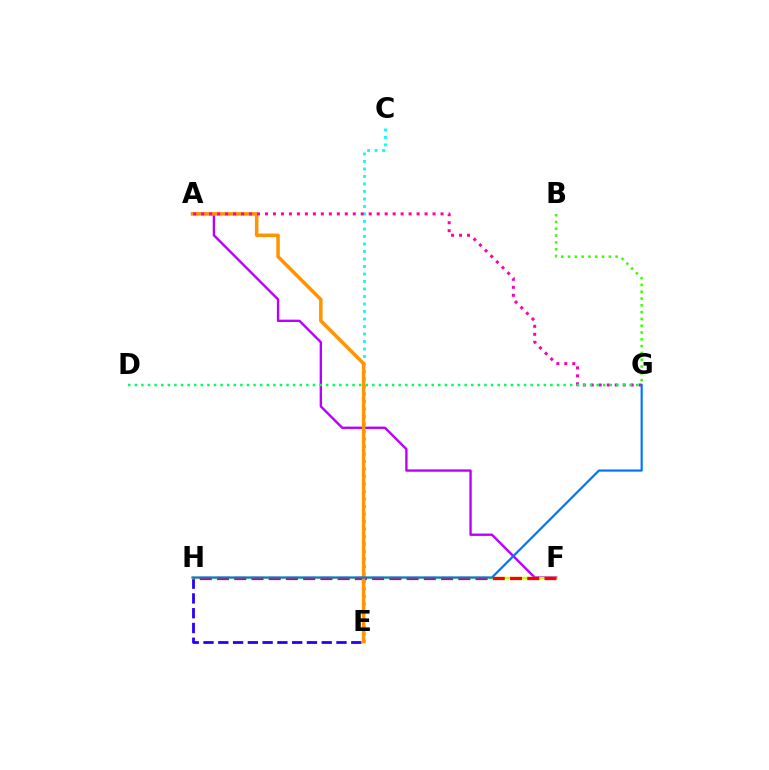{('C', 'E'): [{'color': '#00fff6', 'line_style': 'dotted', 'thickness': 2.04}], ('E', 'H'): [{'color': '#2500ff', 'line_style': 'dashed', 'thickness': 2.01}], ('A', 'F'): [{'color': '#b900ff', 'line_style': 'solid', 'thickness': 1.71}], ('F', 'H'): [{'color': '#d1ff00', 'line_style': 'solid', 'thickness': 1.74}, {'color': '#ff0000', 'line_style': 'dashed', 'thickness': 2.34}], ('A', 'E'): [{'color': '#ff9400', 'line_style': 'solid', 'thickness': 2.53}], ('B', 'G'): [{'color': '#3dff00', 'line_style': 'dotted', 'thickness': 1.85}], ('A', 'G'): [{'color': '#ff00ac', 'line_style': 'dotted', 'thickness': 2.17}], ('G', 'H'): [{'color': '#0074ff', 'line_style': 'solid', 'thickness': 1.57}], ('D', 'G'): [{'color': '#00ff5c', 'line_style': 'dotted', 'thickness': 1.79}]}